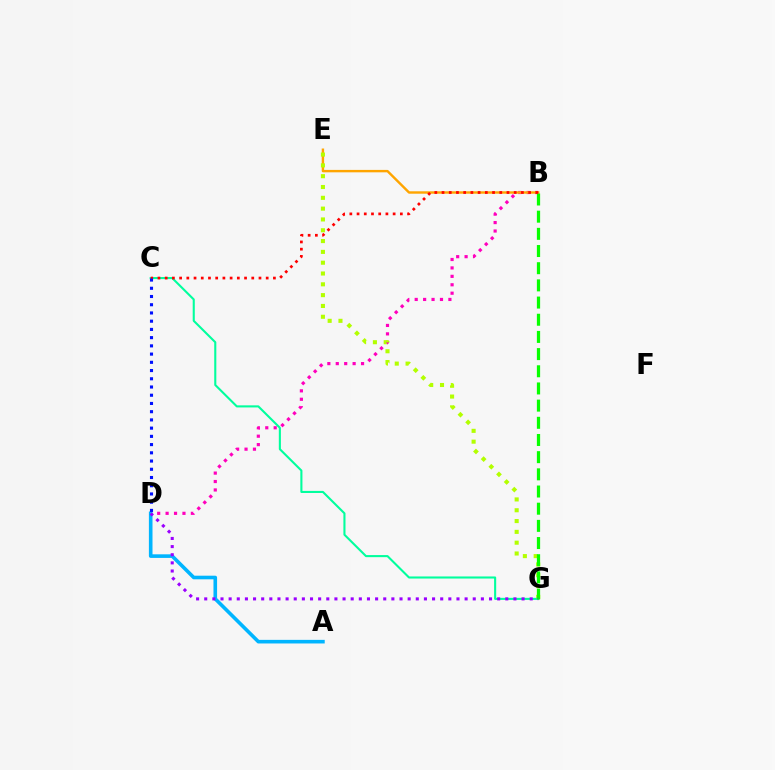{('B', 'D'): [{'color': '#ff00bd', 'line_style': 'dotted', 'thickness': 2.29}], ('A', 'D'): [{'color': '#00b5ff', 'line_style': 'solid', 'thickness': 2.6}], ('B', 'E'): [{'color': '#ffa500', 'line_style': 'solid', 'thickness': 1.74}], ('E', 'G'): [{'color': '#b3ff00', 'line_style': 'dotted', 'thickness': 2.94}], ('C', 'G'): [{'color': '#00ff9d', 'line_style': 'solid', 'thickness': 1.5}], ('B', 'G'): [{'color': '#08ff00', 'line_style': 'dashed', 'thickness': 2.33}], ('D', 'G'): [{'color': '#9b00ff', 'line_style': 'dotted', 'thickness': 2.21}], ('B', 'C'): [{'color': '#ff0000', 'line_style': 'dotted', 'thickness': 1.96}], ('C', 'D'): [{'color': '#0010ff', 'line_style': 'dotted', 'thickness': 2.24}]}